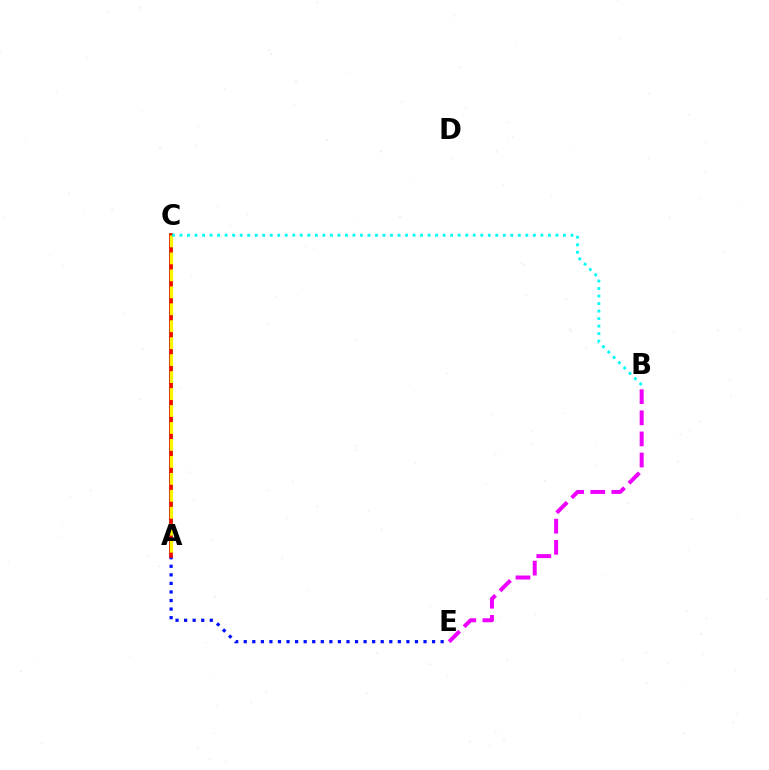{('A', 'C'): [{'color': '#08ff00', 'line_style': 'solid', 'thickness': 2.58}, {'color': '#ff0000', 'line_style': 'solid', 'thickness': 2.59}, {'color': '#fcf500', 'line_style': 'dashed', 'thickness': 2.3}], ('B', 'E'): [{'color': '#ee00ff', 'line_style': 'dashed', 'thickness': 2.87}], ('A', 'E'): [{'color': '#0010ff', 'line_style': 'dotted', 'thickness': 2.33}], ('B', 'C'): [{'color': '#00fff6', 'line_style': 'dotted', 'thickness': 2.04}]}